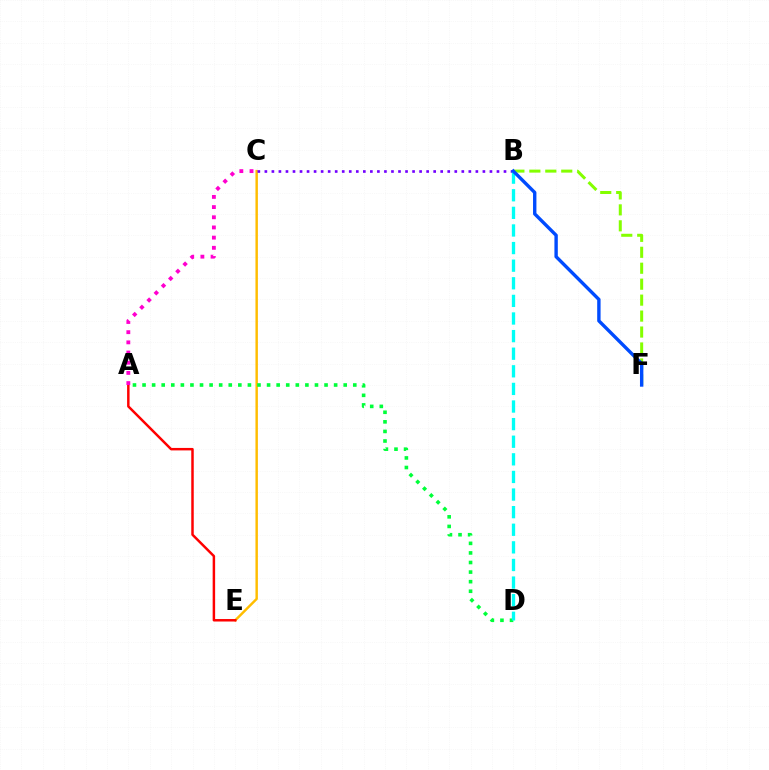{('C', 'E'): [{'color': '#ffbd00', 'line_style': 'solid', 'thickness': 1.77}], ('A', 'E'): [{'color': '#ff0000', 'line_style': 'solid', 'thickness': 1.78}], ('A', 'C'): [{'color': '#ff00cf', 'line_style': 'dotted', 'thickness': 2.77}], ('B', 'C'): [{'color': '#7200ff', 'line_style': 'dotted', 'thickness': 1.91}], ('A', 'D'): [{'color': '#00ff39', 'line_style': 'dotted', 'thickness': 2.6}], ('B', 'D'): [{'color': '#00fff6', 'line_style': 'dashed', 'thickness': 2.39}], ('B', 'F'): [{'color': '#84ff00', 'line_style': 'dashed', 'thickness': 2.17}, {'color': '#004bff', 'line_style': 'solid', 'thickness': 2.44}]}